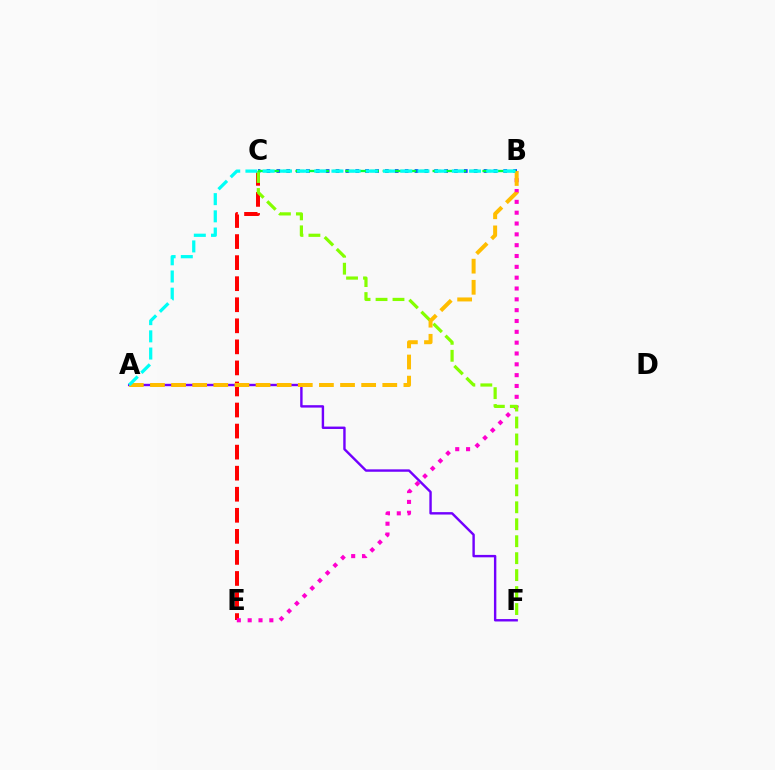{('C', 'E'): [{'color': '#ff0000', 'line_style': 'dashed', 'thickness': 2.86}], ('B', 'C'): [{'color': '#004bff', 'line_style': 'dotted', 'thickness': 2.68}, {'color': '#00ff39', 'line_style': 'dashed', 'thickness': 1.69}], ('B', 'E'): [{'color': '#ff00cf', 'line_style': 'dotted', 'thickness': 2.94}], ('C', 'F'): [{'color': '#84ff00', 'line_style': 'dashed', 'thickness': 2.3}], ('A', 'F'): [{'color': '#7200ff', 'line_style': 'solid', 'thickness': 1.73}], ('A', 'B'): [{'color': '#ffbd00', 'line_style': 'dashed', 'thickness': 2.87}, {'color': '#00fff6', 'line_style': 'dashed', 'thickness': 2.34}]}